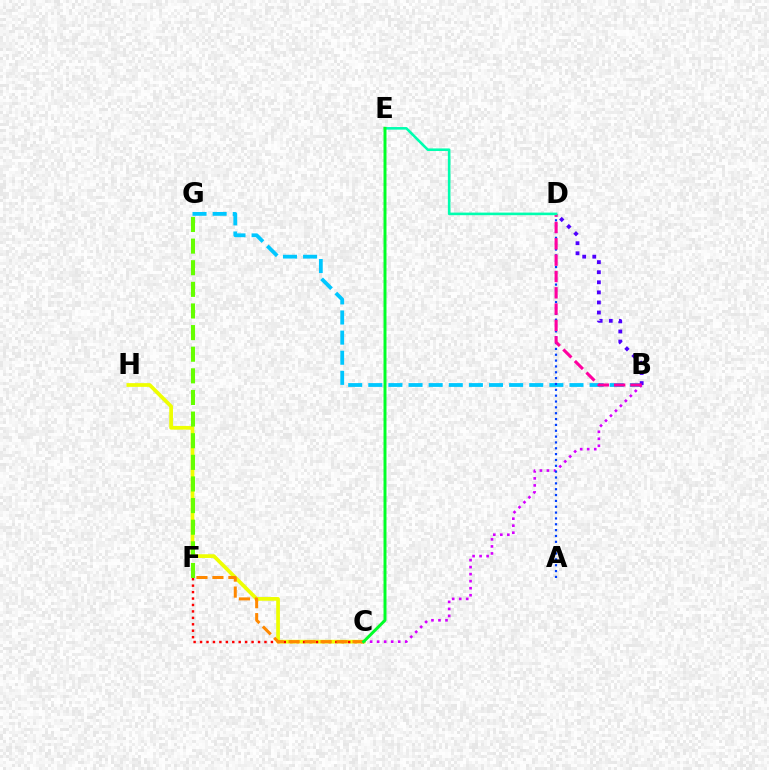{('B', 'G'): [{'color': '#00c7ff', 'line_style': 'dashed', 'thickness': 2.73}], ('B', 'C'): [{'color': '#d600ff', 'line_style': 'dotted', 'thickness': 1.91}], ('A', 'D'): [{'color': '#003fff', 'line_style': 'dotted', 'thickness': 1.59}], ('B', 'D'): [{'color': '#4f00ff', 'line_style': 'dotted', 'thickness': 2.74}, {'color': '#ff00a0', 'line_style': 'dashed', 'thickness': 2.22}], ('C', 'H'): [{'color': '#eeff00', 'line_style': 'solid', 'thickness': 2.68}], ('D', 'E'): [{'color': '#00ffaf', 'line_style': 'solid', 'thickness': 1.87}], ('C', 'F'): [{'color': '#ff0000', 'line_style': 'dotted', 'thickness': 1.75}, {'color': '#ff8800', 'line_style': 'dashed', 'thickness': 2.17}], ('F', 'G'): [{'color': '#66ff00', 'line_style': 'dashed', 'thickness': 2.94}], ('C', 'E'): [{'color': '#00ff27', 'line_style': 'solid', 'thickness': 2.13}]}